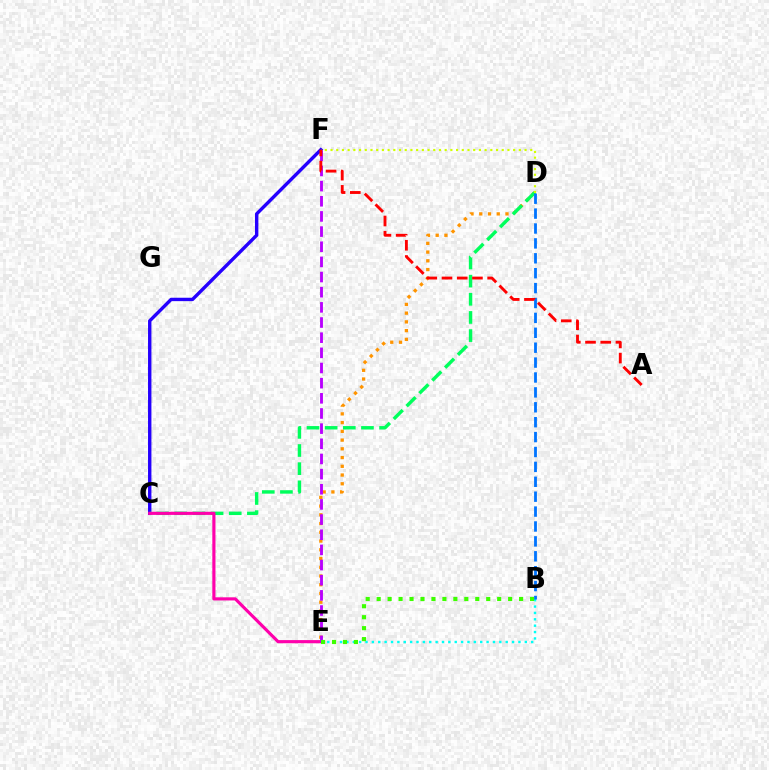{('B', 'E'): [{'color': '#00fff6', 'line_style': 'dotted', 'thickness': 1.73}, {'color': '#3dff00', 'line_style': 'dotted', 'thickness': 2.98}], ('C', 'F'): [{'color': '#2500ff', 'line_style': 'solid', 'thickness': 2.44}], ('D', 'E'): [{'color': '#ff9400', 'line_style': 'dotted', 'thickness': 2.37}], ('C', 'D'): [{'color': '#00ff5c', 'line_style': 'dashed', 'thickness': 2.47}], ('D', 'F'): [{'color': '#d1ff00', 'line_style': 'dotted', 'thickness': 1.55}], ('C', 'E'): [{'color': '#ff00ac', 'line_style': 'solid', 'thickness': 2.26}], ('B', 'D'): [{'color': '#0074ff', 'line_style': 'dashed', 'thickness': 2.02}], ('E', 'F'): [{'color': '#b900ff', 'line_style': 'dashed', 'thickness': 2.06}], ('A', 'F'): [{'color': '#ff0000', 'line_style': 'dashed', 'thickness': 2.07}]}